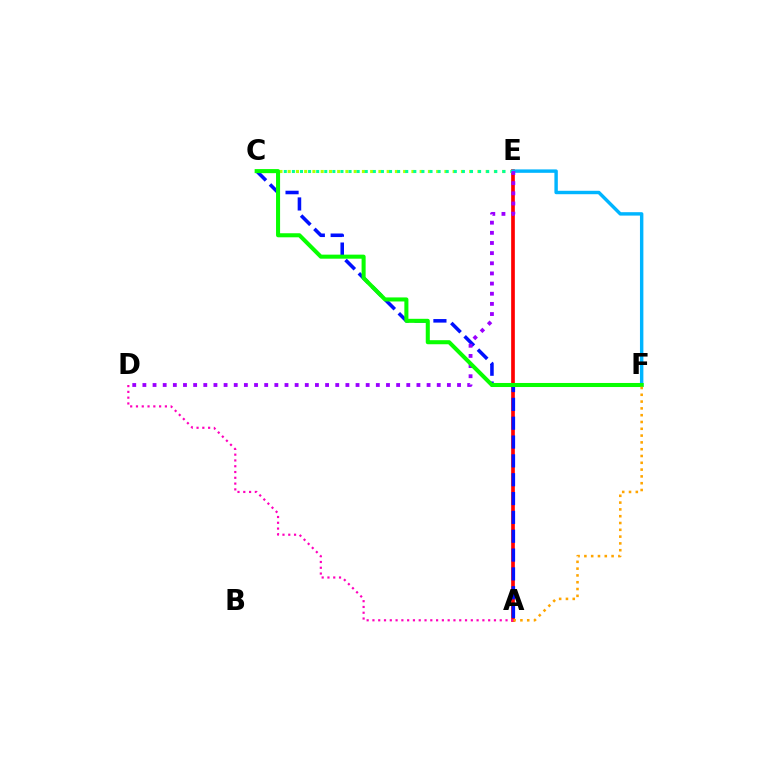{('A', 'E'): [{'color': '#ff0000', 'line_style': 'solid', 'thickness': 2.65}], ('A', 'C'): [{'color': '#0010ff', 'line_style': 'dashed', 'thickness': 2.56}], ('A', 'D'): [{'color': '#ff00bd', 'line_style': 'dotted', 'thickness': 1.57}], ('C', 'E'): [{'color': '#b3ff00', 'line_style': 'dotted', 'thickness': 2.24}, {'color': '#00ff9d', 'line_style': 'dotted', 'thickness': 2.2}], ('E', 'F'): [{'color': '#00b5ff', 'line_style': 'solid', 'thickness': 2.46}], ('D', 'E'): [{'color': '#9b00ff', 'line_style': 'dotted', 'thickness': 2.76}], ('C', 'F'): [{'color': '#08ff00', 'line_style': 'solid', 'thickness': 2.92}], ('A', 'F'): [{'color': '#ffa500', 'line_style': 'dotted', 'thickness': 1.85}]}